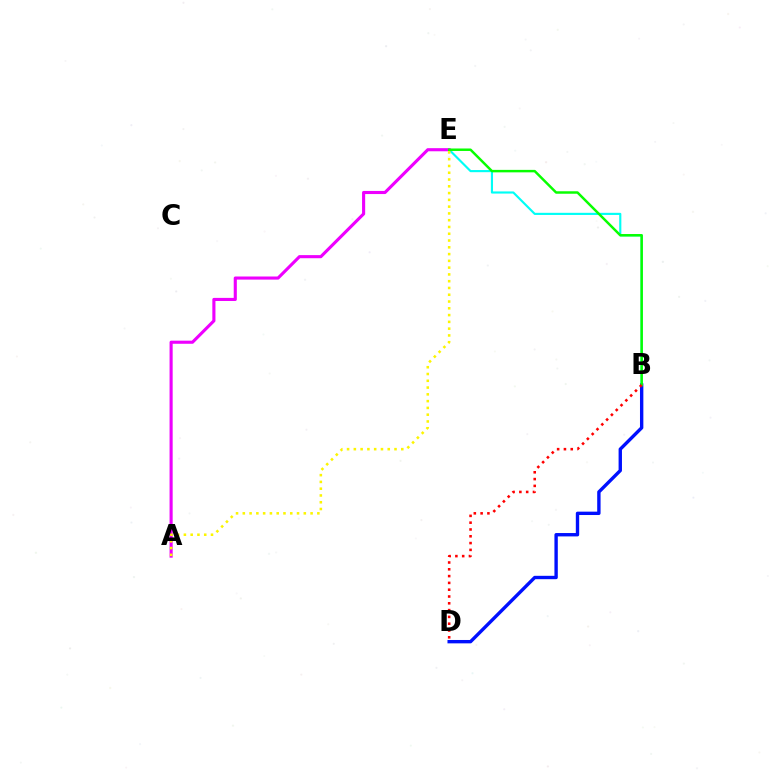{('B', 'E'): [{'color': '#00fff6', 'line_style': 'solid', 'thickness': 1.54}, {'color': '#08ff00', 'line_style': 'solid', 'thickness': 1.78}], ('A', 'E'): [{'color': '#ee00ff', 'line_style': 'solid', 'thickness': 2.24}, {'color': '#fcf500', 'line_style': 'dotted', 'thickness': 1.84}], ('B', 'D'): [{'color': '#0010ff', 'line_style': 'solid', 'thickness': 2.43}, {'color': '#ff0000', 'line_style': 'dotted', 'thickness': 1.85}]}